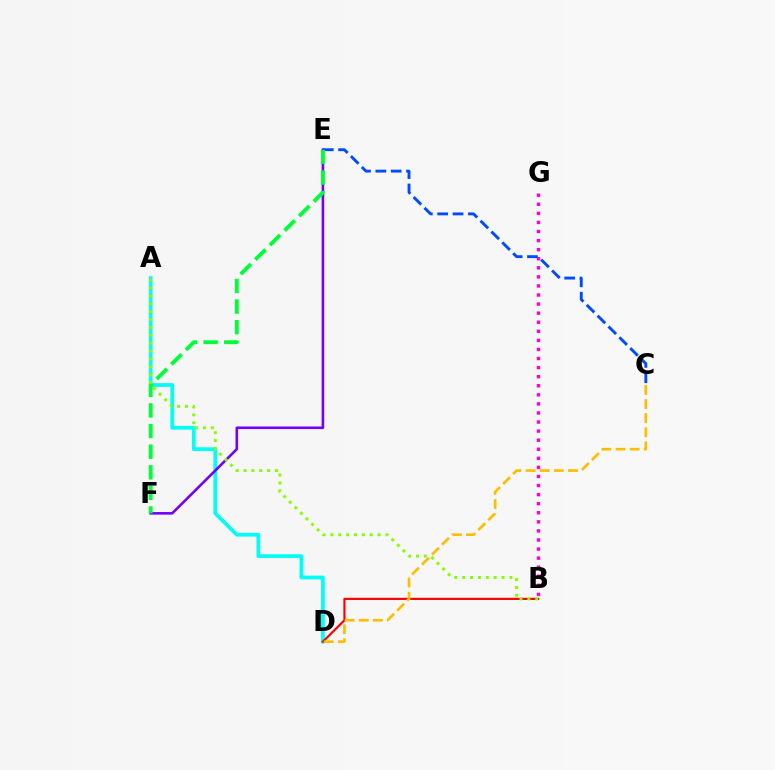{('B', 'G'): [{'color': '#ff00cf', 'line_style': 'dotted', 'thickness': 2.47}], ('A', 'D'): [{'color': '#00fff6', 'line_style': 'solid', 'thickness': 2.7}], ('B', 'D'): [{'color': '#ff0000', 'line_style': 'solid', 'thickness': 1.56}], ('E', 'F'): [{'color': '#7200ff', 'line_style': 'solid', 'thickness': 1.87}, {'color': '#00ff39', 'line_style': 'dashed', 'thickness': 2.8}], ('C', 'E'): [{'color': '#004bff', 'line_style': 'dashed', 'thickness': 2.08}], ('C', 'D'): [{'color': '#ffbd00', 'line_style': 'dashed', 'thickness': 1.92}], ('A', 'B'): [{'color': '#84ff00', 'line_style': 'dotted', 'thickness': 2.14}]}